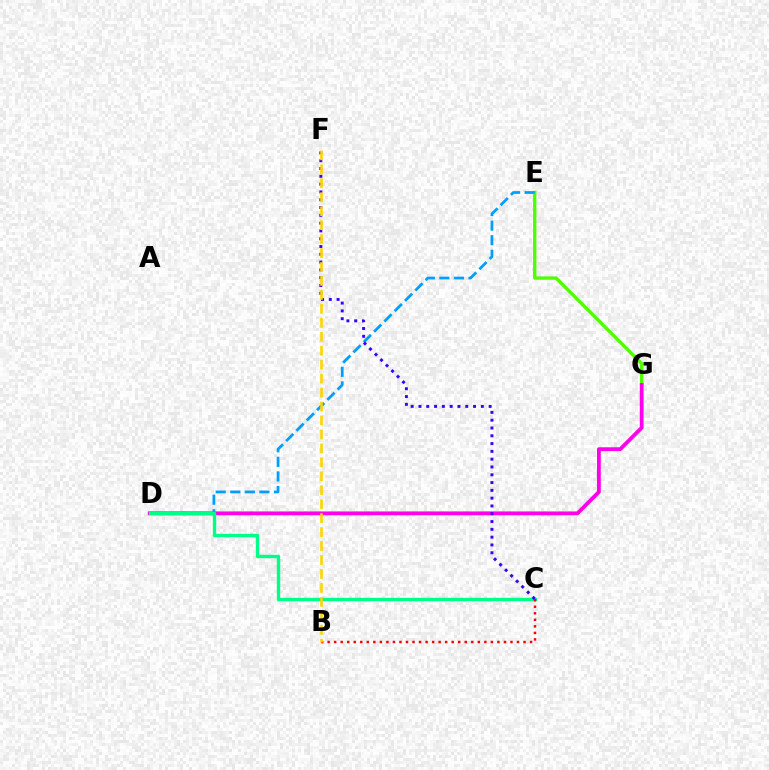{('E', 'G'): [{'color': '#4fff00', 'line_style': 'solid', 'thickness': 2.42}], ('D', 'G'): [{'color': '#ff00ed', 'line_style': 'solid', 'thickness': 2.74}], ('D', 'E'): [{'color': '#009eff', 'line_style': 'dashed', 'thickness': 1.98}], ('C', 'D'): [{'color': '#00ff86', 'line_style': 'solid', 'thickness': 2.43}], ('B', 'C'): [{'color': '#ff0000', 'line_style': 'dotted', 'thickness': 1.77}], ('C', 'F'): [{'color': '#3700ff', 'line_style': 'dotted', 'thickness': 2.12}], ('B', 'F'): [{'color': '#ffd500', 'line_style': 'dashed', 'thickness': 1.9}]}